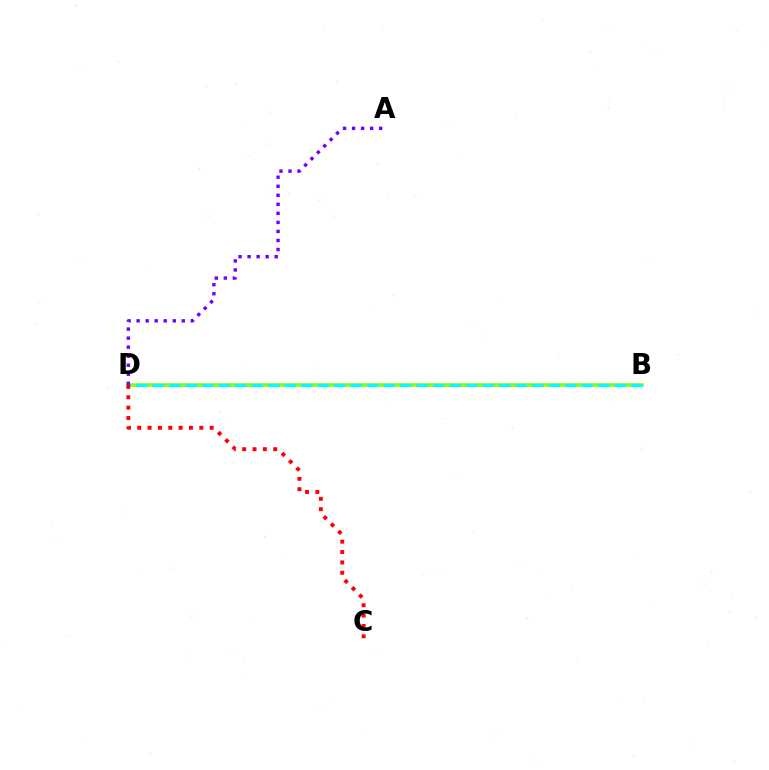{('B', 'D'): [{'color': '#84ff00', 'line_style': 'solid', 'thickness': 2.58}, {'color': '#00fff6', 'line_style': 'dashed', 'thickness': 2.24}], ('A', 'D'): [{'color': '#7200ff', 'line_style': 'dotted', 'thickness': 2.45}], ('C', 'D'): [{'color': '#ff0000', 'line_style': 'dotted', 'thickness': 2.81}]}